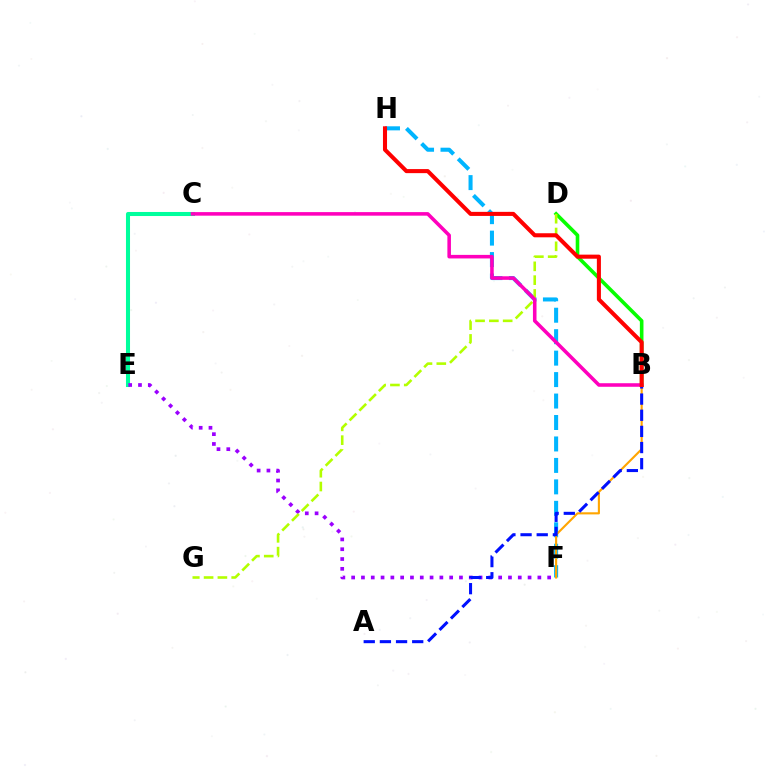{('F', 'H'): [{'color': '#00b5ff', 'line_style': 'dashed', 'thickness': 2.91}], ('C', 'E'): [{'color': '#00ff9d', 'line_style': 'solid', 'thickness': 2.92}], ('B', 'F'): [{'color': '#ffa500', 'line_style': 'solid', 'thickness': 1.53}], ('E', 'F'): [{'color': '#9b00ff', 'line_style': 'dotted', 'thickness': 2.66}], ('A', 'B'): [{'color': '#0010ff', 'line_style': 'dashed', 'thickness': 2.19}], ('B', 'D'): [{'color': '#08ff00', 'line_style': 'solid', 'thickness': 2.6}], ('D', 'G'): [{'color': '#b3ff00', 'line_style': 'dashed', 'thickness': 1.88}], ('B', 'C'): [{'color': '#ff00bd', 'line_style': 'solid', 'thickness': 2.56}], ('B', 'H'): [{'color': '#ff0000', 'line_style': 'solid', 'thickness': 2.92}]}